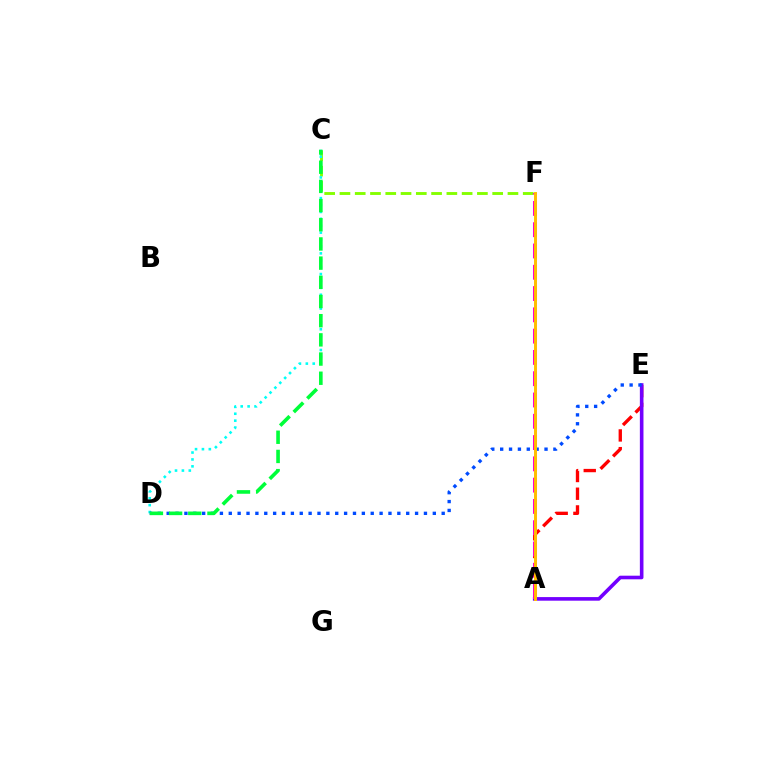{('A', 'E'): [{'color': '#ff0000', 'line_style': 'dashed', 'thickness': 2.41}, {'color': '#7200ff', 'line_style': 'solid', 'thickness': 2.6}], ('C', 'F'): [{'color': '#84ff00', 'line_style': 'dashed', 'thickness': 2.08}], ('A', 'F'): [{'color': '#ff00cf', 'line_style': 'dashed', 'thickness': 2.89}, {'color': '#ffbd00', 'line_style': 'solid', 'thickness': 2.12}], ('C', 'D'): [{'color': '#00fff6', 'line_style': 'dotted', 'thickness': 1.88}, {'color': '#00ff39', 'line_style': 'dashed', 'thickness': 2.61}], ('D', 'E'): [{'color': '#004bff', 'line_style': 'dotted', 'thickness': 2.41}]}